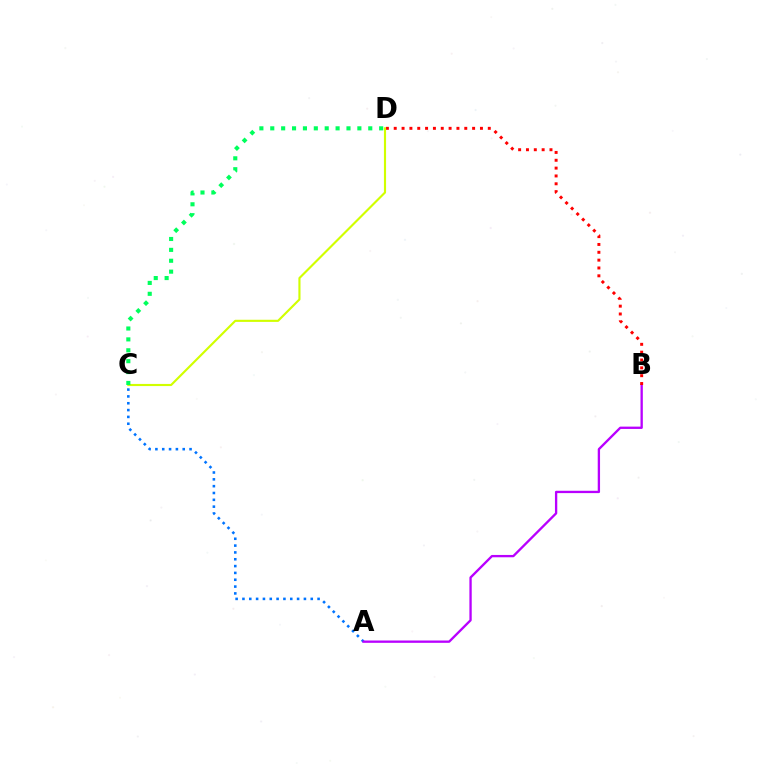{('A', 'C'): [{'color': '#0074ff', 'line_style': 'dotted', 'thickness': 1.86}], ('A', 'B'): [{'color': '#b900ff', 'line_style': 'solid', 'thickness': 1.67}], ('B', 'D'): [{'color': '#ff0000', 'line_style': 'dotted', 'thickness': 2.13}], ('C', 'D'): [{'color': '#d1ff00', 'line_style': 'solid', 'thickness': 1.54}, {'color': '#00ff5c', 'line_style': 'dotted', 'thickness': 2.96}]}